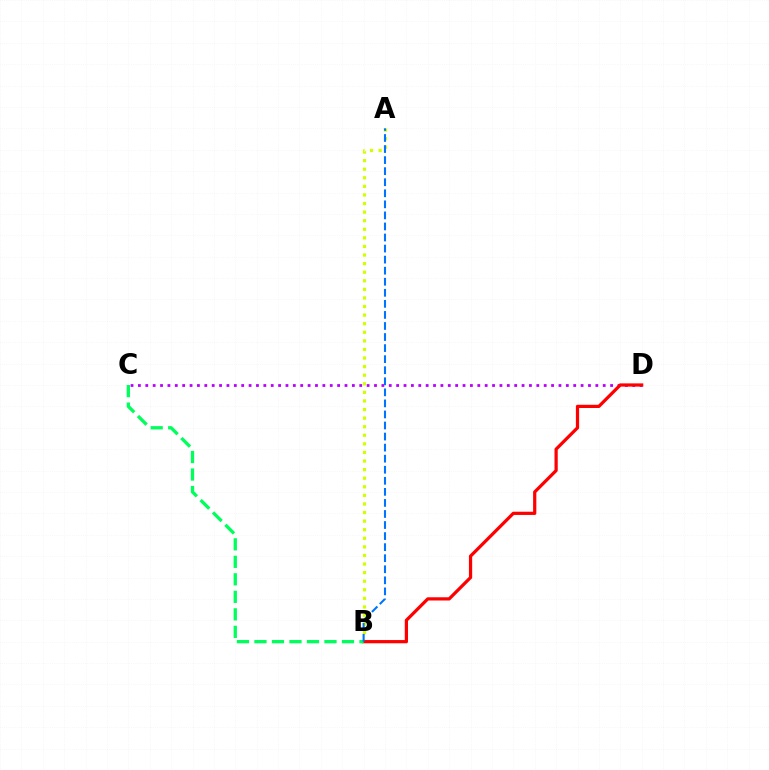{('A', 'B'): [{'color': '#d1ff00', 'line_style': 'dotted', 'thickness': 2.33}, {'color': '#0074ff', 'line_style': 'dashed', 'thickness': 1.5}], ('C', 'D'): [{'color': '#b900ff', 'line_style': 'dotted', 'thickness': 2.0}], ('B', 'D'): [{'color': '#ff0000', 'line_style': 'solid', 'thickness': 2.32}], ('B', 'C'): [{'color': '#00ff5c', 'line_style': 'dashed', 'thickness': 2.38}]}